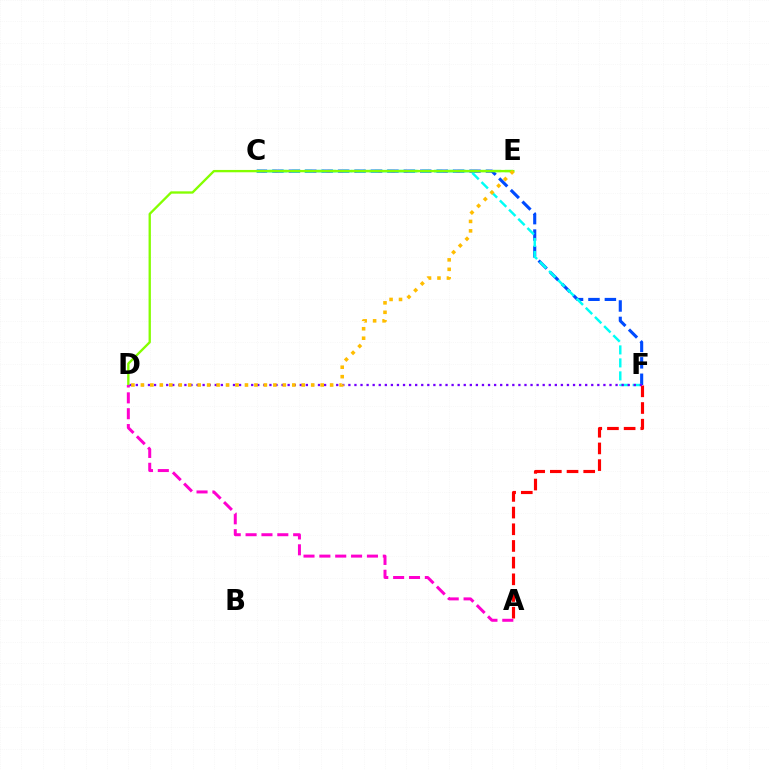{('C', 'F'): [{'color': '#004bff', 'line_style': 'dashed', 'thickness': 2.23}, {'color': '#00fff6', 'line_style': 'dashed', 'thickness': 1.76}], ('C', 'E'): [{'color': '#00ff39', 'line_style': 'dashed', 'thickness': 1.6}], ('D', 'E'): [{'color': '#84ff00', 'line_style': 'solid', 'thickness': 1.68}, {'color': '#ffbd00', 'line_style': 'dotted', 'thickness': 2.57}], ('A', 'F'): [{'color': '#ff0000', 'line_style': 'dashed', 'thickness': 2.27}], ('A', 'D'): [{'color': '#ff00cf', 'line_style': 'dashed', 'thickness': 2.15}], ('D', 'F'): [{'color': '#7200ff', 'line_style': 'dotted', 'thickness': 1.65}]}